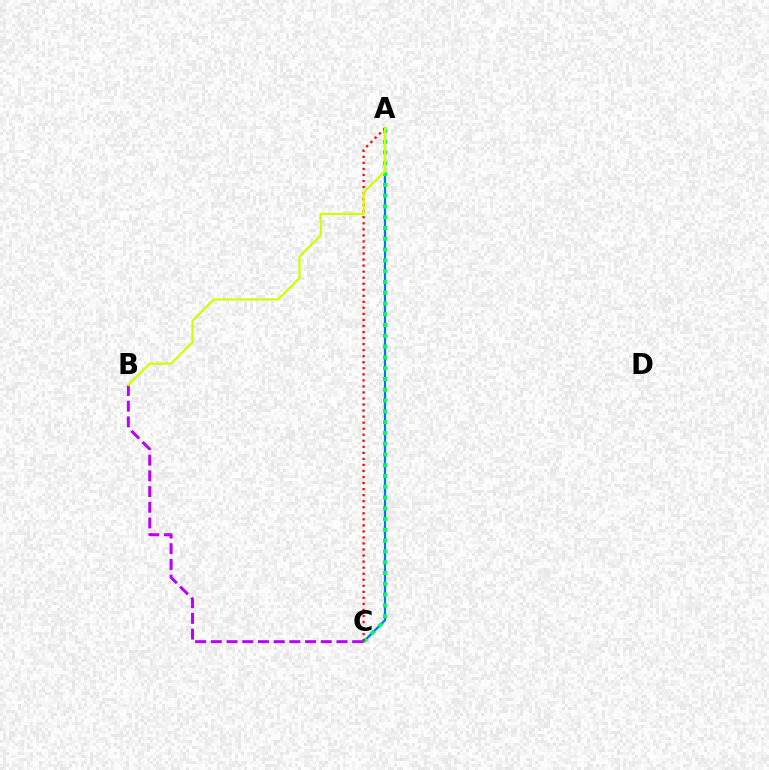{('B', 'C'): [{'color': '#b900ff', 'line_style': 'dashed', 'thickness': 2.13}], ('A', 'C'): [{'color': '#0074ff', 'line_style': 'solid', 'thickness': 1.57}, {'color': '#00ff5c', 'line_style': 'dotted', 'thickness': 2.93}, {'color': '#ff0000', 'line_style': 'dotted', 'thickness': 1.64}], ('A', 'B'): [{'color': '#d1ff00', 'line_style': 'solid', 'thickness': 1.61}]}